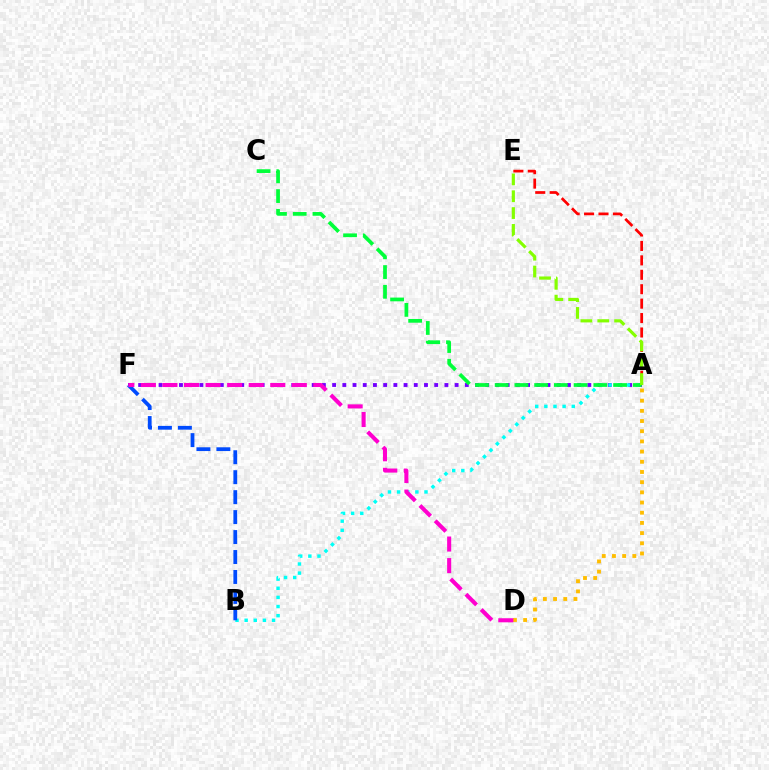{('A', 'F'): [{'color': '#7200ff', 'line_style': 'dotted', 'thickness': 2.77}], ('A', 'B'): [{'color': '#00fff6', 'line_style': 'dotted', 'thickness': 2.48}], ('A', 'C'): [{'color': '#00ff39', 'line_style': 'dashed', 'thickness': 2.68}], ('A', 'E'): [{'color': '#ff0000', 'line_style': 'dashed', 'thickness': 1.96}, {'color': '#84ff00', 'line_style': 'dashed', 'thickness': 2.29}], ('B', 'F'): [{'color': '#004bff', 'line_style': 'dashed', 'thickness': 2.71}], ('A', 'D'): [{'color': '#ffbd00', 'line_style': 'dotted', 'thickness': 2.77}], ('D', 'F'): [{'color': '#ff00cf', 'line_style': 'dashed', 'thickness': 2.93}]}